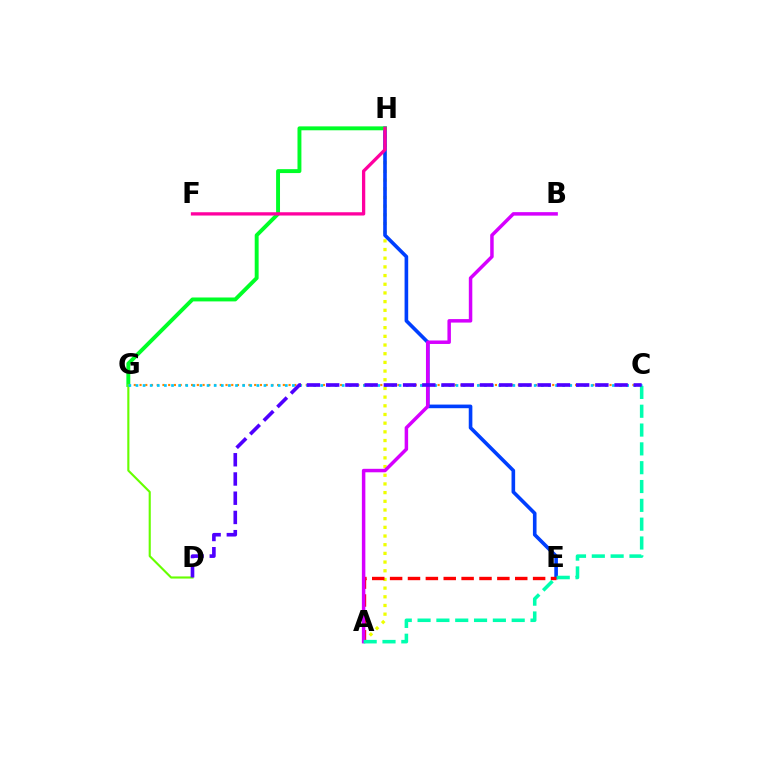{('A', 'H'): [{'color': '#eeff00', 'line_style': 'dotted', 'thickness': 2.36}], ('E', 'H'): [{'color': '#003fff', 'line_style': 'solid', 'thickness': 2.61}], ('G', 'H'): [{'color': '#00ff27', 'line_style': 'solid', 'thickness': 2.82}], ('C', 'G'): [{'color': '#ff8800', 'line_style': 'dotted', 'thickness': 1.56}, {'color': '#00c7ff', 'line_style': 'dotted', 'thickness': 1.93}], ('A', 'E'): [{'color': '#ff0000', 'line_style': 'dashed', 'thickness': 2.43}], ('D', 'G'): [{'color': '#66ff00', 'line_style': 'solid', 'thickness': 1.53}], ('F', 'H'): [{'color': '#ff00a0', 'line_style': 'solid', 'thickness': 2.37}], ('A', 'B'): [{'color': '#d600ff', 'line_style': 'solid', 'thickness': 2.51}], ('A', 'C'): [{'color': '#00ffaf', 'line_style': 'dashed', 'thickness': 2.56}], ('C', 'D'): [{'color': '#4f00ff', 'line_style': 'dashed', 'thickness': 2.61}]}